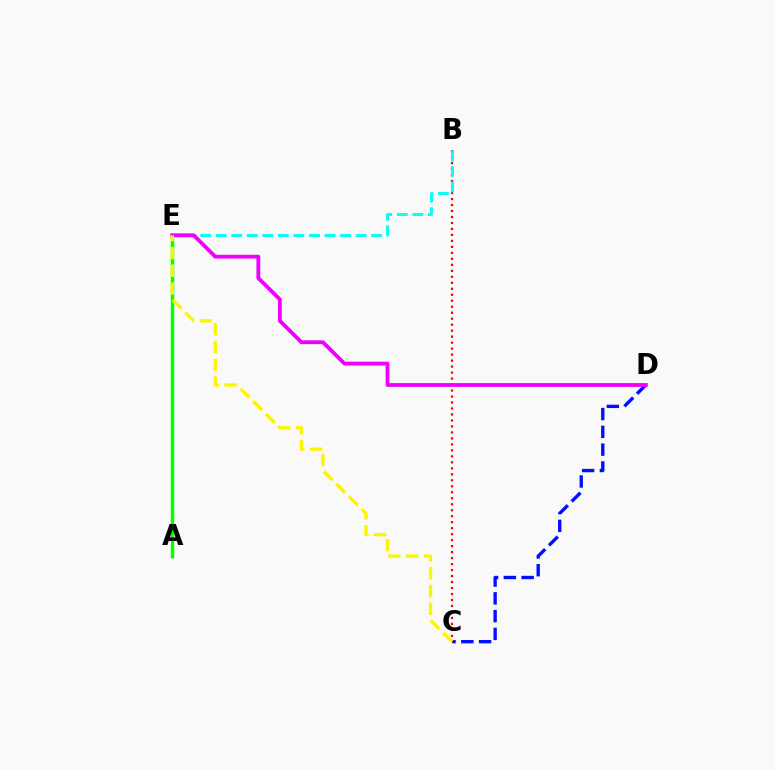{('A', 'E'): [{'color': '#08ff00', 'line_style': 'solid', 'thickness': 2.51}], ('B', 'C'): [{'color': '#ff0000', 'line_style': 'dotted', 'thickness': 1.63}], ('B', 'E'): [{'color': '#00fff6', 'line_style': 'dashed', 'thickness': 2.11}], ('C', 'D'): [{'color': '#0010ff', 'line_style': 'dashed', 'thickness': 2.42}], ('D', 'E'): [{'color': '#ee00ff', 'line_style': 'solid', 'thickness': 2.75}], ('C', 'E'): [{'color': '#fcf500', 'line_style': 'dashed', 'thickness': 2.42}]}